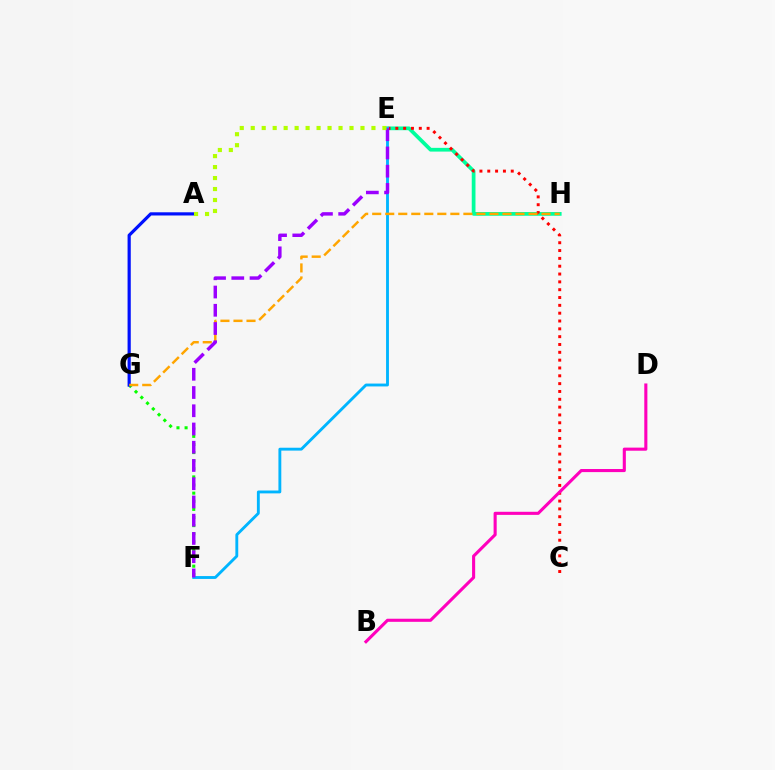{('F', 'G'): [{'color': '#08ff00', 'line_style': 'dotted', 'thickness': 2.2}], ('E', 'H'): [{'color': '#00ff9d', 'line_style': 'solid', 'thickness': 2.69}], ('C', 'E'): [{'color': '#ff0000', 'line_style': 'dotted', 'thickness': 2.13}], ('E', 'F'): [{'color': '#00b5ff', 'line_style': 'solid', 'thickness': 2.07}, {'color': '#9b00ff', 'line_style': 'dashed', 'thickness': 2.48}], ('A', 'G'): [{'color': '#0010ff', 'line_style': 'solid', 'thickness': 2.3}], ('G', 'H'): [{'color': '#ffa500', 'line_style': 'dashed', 'thickness': 1.77}], ('B', 'D'): [{'color': '#ff00bd', 'line_style': 'solid', 'thickness': 2.23}], ('A', 'E'): [{'color': '#b3ff00', 'line_style': 'dotted', 'thickness': 2.98}]}